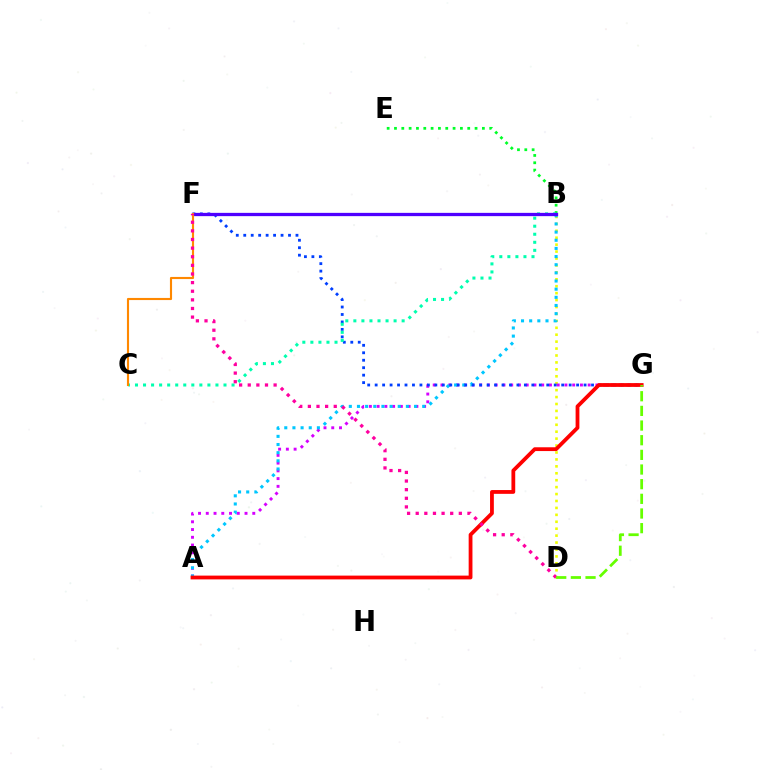{('B', 'D'): [{'color': '#eeff00', 'line_style': 'dotted', 'thickness': 1.88}], ('B', 'E'): [{'color': '#00ff27', 'line_style': 'dotted', 'thickness': 1.99}], ('A', 'G'): [{'color': '#d600ff', 'line_style': 'dotted', 'thickness': 2.11}, {'color': '#ff0000', 'line_style': 'solid', 'thickness': 2.73}], ('A', 'B'): [{'color': '#00c7ff', 'line_style': 'dotted', 'thickness': 2.22}], ('F', 'G'): [{'color': '#003fff', 'line_style': 'dotted', 'thickness': 2.03}], ('B', 'C'): [{'color': '#00ffaf', 'line_style': 'dotted', 'thickness': 2.19}], ('B', 'F'): [{'color': '#4f00ff', 'line_style': 'solid', 'thickness': 2.36}], ('C', 'F'): [{'color': '#ff8800', 'line_style': 'solid', 'thickness': 1.54}], ('D', 'F'): [{'color': '#ff00a0', 'line_style': 'dotted', 'thickness': 2.34}], ('D', 'G'): [{'color': '#66ff00', 'line_style': 'dashed', 'thickness': 1.99}]}